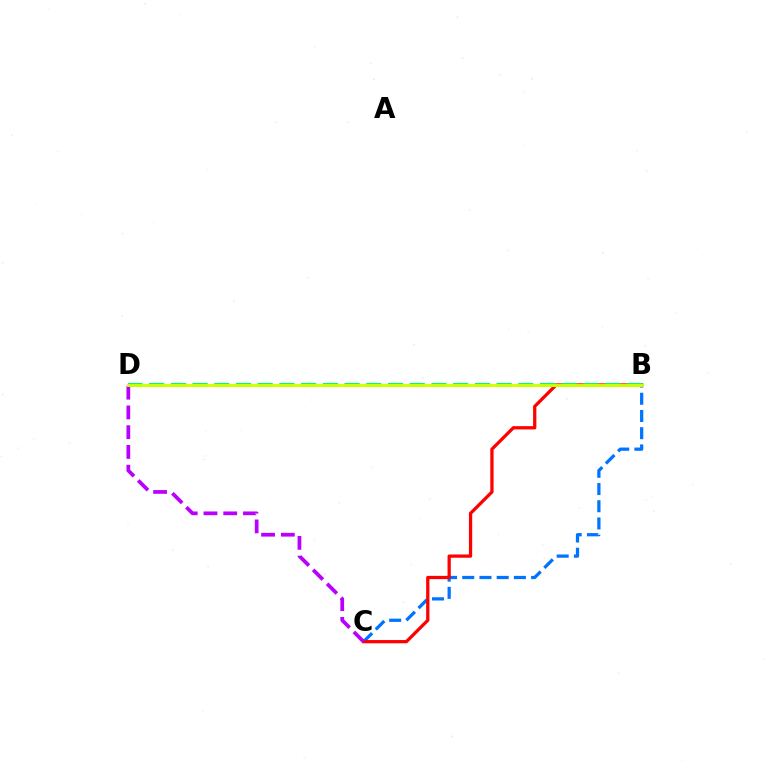{('B', 'C'): [{'color': '#0074ff', 'line_style': 'dashed', 'thickness': 2.34}, {'color': '#ff0000', 'line_style': 'solid', 'thickness': 2.35}], ('B', 'D'): [{'color': '#00ff5c', 'line_style': 'dashed', 'thickness': 2.95}, {'color': '#d1ff00', 'line_style': 'solid', 'thickness': 2.08}], ('C', 'D'): [{'color': '#b900ff', 'line_style': 'dashed', 'thickness': 2.68}]}